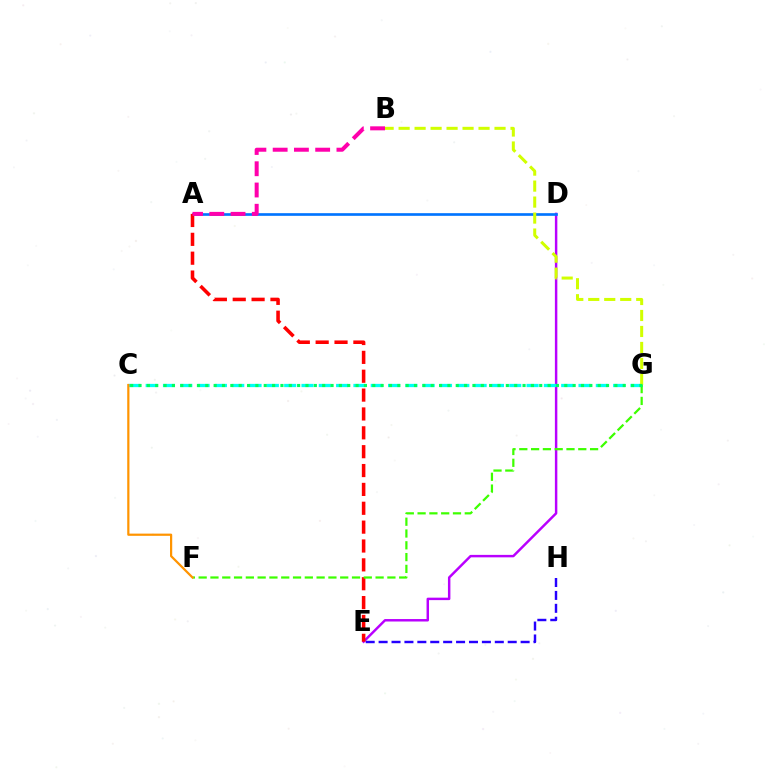{('D', 'E'): [{'color': '#b900ff', 'line_style': 'solid', 'thickness': 1.77}], ('A', 'D'): [{'color': '#0074ff', 'line_style': 'solid', 'thickness': 1.92}], ('E', 'H'): [{'color': '#2500ff', 'line_style': 'dashed', 'thickness': 1.75}], ('A', 'E'): [{'color': '#ff0000', 'line_style': 'dashed', 'thickness': 2.56}], ('C', 'G'): [{'color': '#00fff6', 'line_style': 'dashed', 'thickness': 2.35}, {'color': '#00ff5c', 'line_style': 'dotted', 'thickness': 2.27}], ('B', 'G'): [{'color': '#d1ff00', 'line_style': 'dashed', 'thickness': 2.17}], ('F', 'G'): [{'color': '#3dff00', 'line_style': 'dashed', 'thickness': 1.6}], ('A', 'B'): [{'color': '#ff00ac', 'line_style': 'dashed', 'thickness': 2.89}], ('C', 'F'): [{'color': '#ff9400', 'line_style': 'solid', 'thickness': 1.59}]}